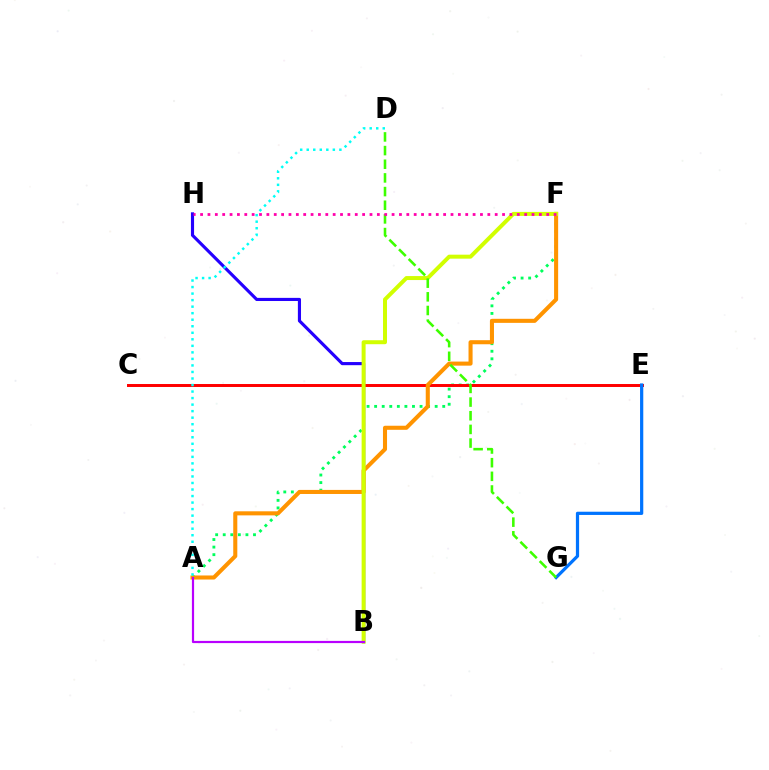{('A', 'F'): [{'color': '#00ff5c', 'line_style': 'dotted', 'thickness': 2.06}, {'color': '#ff9400', 'line_style': 'solid', 'thickness': 2.93}], ('B', 'H'): [{'color': '#2500ff', 'line_style': 'solid', 'thickness': 2.26}], ('C', 'E'): [{'color': '#ff0000', 'line_style': 'solid', 'thickness': 2.14}], ('E', 'G'): [{'color': '#0074ff', 'line_style': 'solid', 'thickness': 2.32}], ('B', 'F'): [{'color': '#d1ff00', 'line_style': 'solid', 'thickness': 2.87}], ('A', 'D'): [{'color': '#00fff6', 'line_style': 'dotted', 'thickness': 1.77}], ('D', 'G'): [{'color': '#3dff00', 'line_style': 'dashed', 'thickness': 1.86}], ('A', 'B'): [{'color': '#b900ff', 'line_style': 'solid', 'thickness': 1.58}], ('F', 'H'): [{'color': '#ff00ac', 'line_style': 'dotted', 'thickness': 2.0}]}